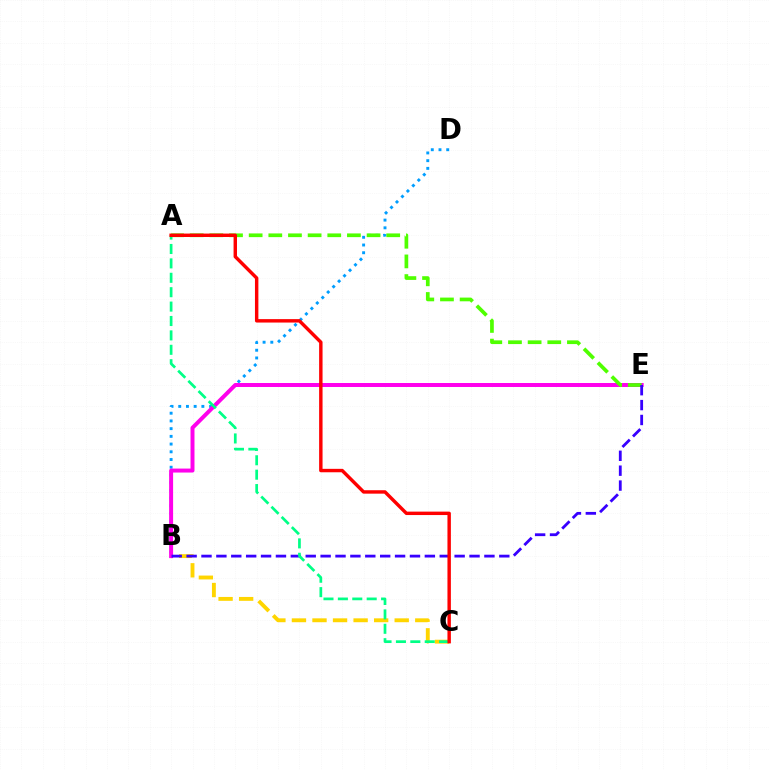{('B', 'C'): [{'color': '#ffd500', 'line_style': 'dashed', 'thickness': 2.79}], ('B', 'D'): [{'color': '#009eff', 'line_style': 'dotted', 'thickness': 2.1}], ('B', 'E'): [{'color': '#ff00ed', 'line_style': 'solid', 'thickness': 2.86}, {'color': '#3700ff', 'line_style': 'dashed', 'thickness': 2.02}], ('A', 'E'): [{'color': '#4fff00', 'line_style': 'dashed', 'thickness': 2.67}], ('A', 'C'): [{'color': '#00ff86', 'line_style': 'dashed', 'thickness': 1.96}, {'color': '#ff0000', 'line_style': 'solid', 'thickness': 2.47}]}